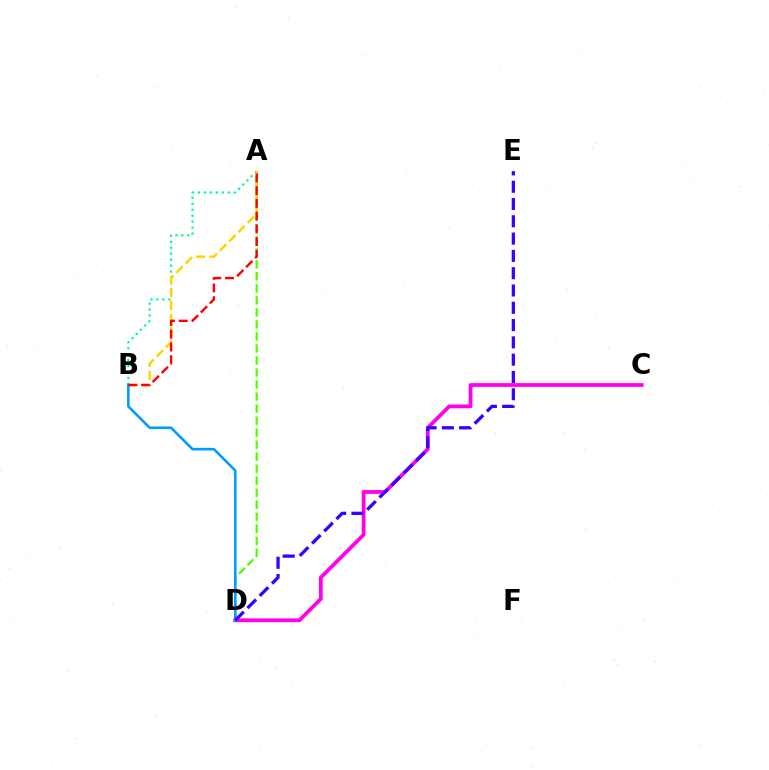{('A', 'D'): [{'color': '#4fff00', 'line_style': 'dashed', 'thickness': 1.63}], ('A', 'B'): [{'color': '#00ff86', 'line_style': 'dotted', 'thickness': 1.61}, {'color': '#ffd500', 'line_style': 'dashed', 'thickness': 1.79}, {'color': '#ff0000', 'line_style': 'dashed', 'thickness': 1.73}], ('C', 'D'): [{'color': '#ff00ed', 'line_style': 'solid', 'thickness': 2.71}], ('B', 'D'): [{'color': '#009eff', 'line_style': 'solid', 'thickness': 1.89}], ('D', 'E'): [{'color': '#3700ff', 'line_style': 'dashed', 'thickness': 2.35}]}